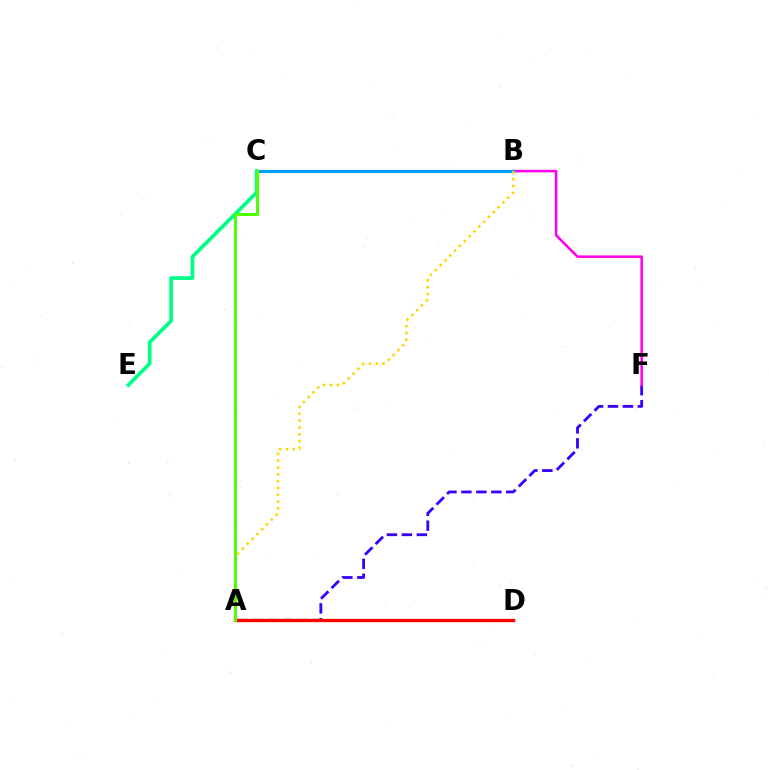{('A', 'F'): [{'color': '#3700ff', 'line_style': 'dashed', 'thickness': 2.03}], ('B', 'F'): [{'color': '#ff00ed', 'line_style': 'solid', 'thickness': 1.82}], ('A', 'D'): [{'color': '#ff0000', 'line_style': 'solid', 'thickness': 2.39}], ('B', 'C'): [{'color': '#009eff', 'line_style': 'solid', 'thickness': 2.3}], ('C', 'E'): [{'color': '#00ff86', 'line_style': 'solid', 'thickness': 2.68}], ('A', 'B'): [{'color': '#ffd500', 'line_style': 'dotted', 'thickness': 1.86}], ('A', 'C'): [{'color': '#4fff00', 'line_style': 'solid', 'thickness': 2.14}]}